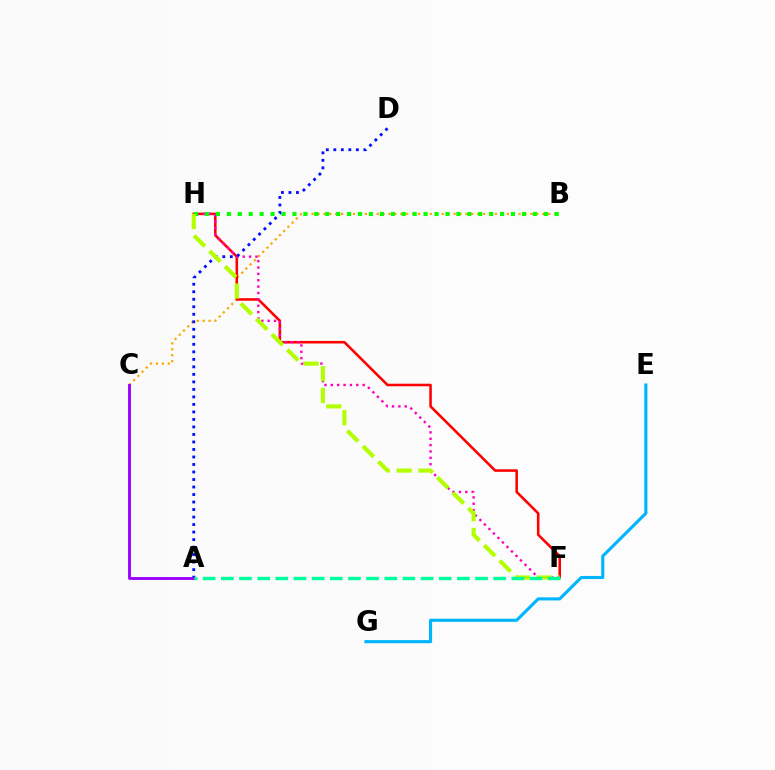{('B', 'C'): [{'color': '#ffa500', 'line_style': 'dotted', 'thickness': 1.61}], ('F', 'H'): [{'color': '#ff0000', 'line_style': 'solid', 'thickness': 1.85}, {'color': '#ff00bd', 'line_style': 'dotted', 'thickness': 1.73}, {'color': '#b3ff00', 'line_style': 'dashed', 'thickness': 2.97}], ('B', 'H'): [{'color': '#08ff00', 'line_style': 'dotted', 'thickness': 2.97}], ('A', 'D'): [{'color': '#0010ff', 'line_style': 'dotted', 'thickness': 2.04}], ('A', 'C'): [{'color': '#9b00ff', 'line_style': 'solid', 'thickness': 2.07}], ('A', 'F'): [{'color': '#00ff9d', 'line_style': 'dashed', 'thickness': 2.47}], ('E', 'G'): [{'color': '#00b5ff', 'line_style': 'solid', 'thickness': 2.24}]}